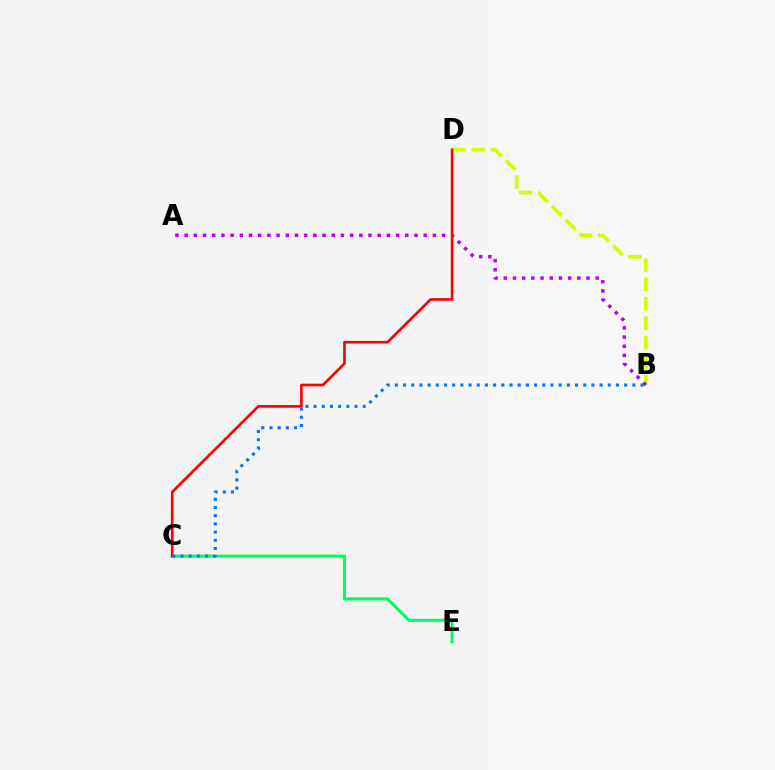{('B', 'D'): [{'color': '#d1ff00', 'line_style': 'dashed', 'thickness': 2.63}], ('A', 'B'): [{'color': '#b900ff', 'line_style': 'dotted', 'thickness': 2.5}], ('C', 'E'): [{'color': '#00ff5c', 'line_style': 'solid', 'thickness': 2.19}], ('C', 'D'): [{'color': '#ff0000', 'line_style': 'solid', 'thickness': 1.9}], ('B', 'C'): [{'color': '#0074ff', 'line_style': 'dotted', 'thickness': 2.23}]}